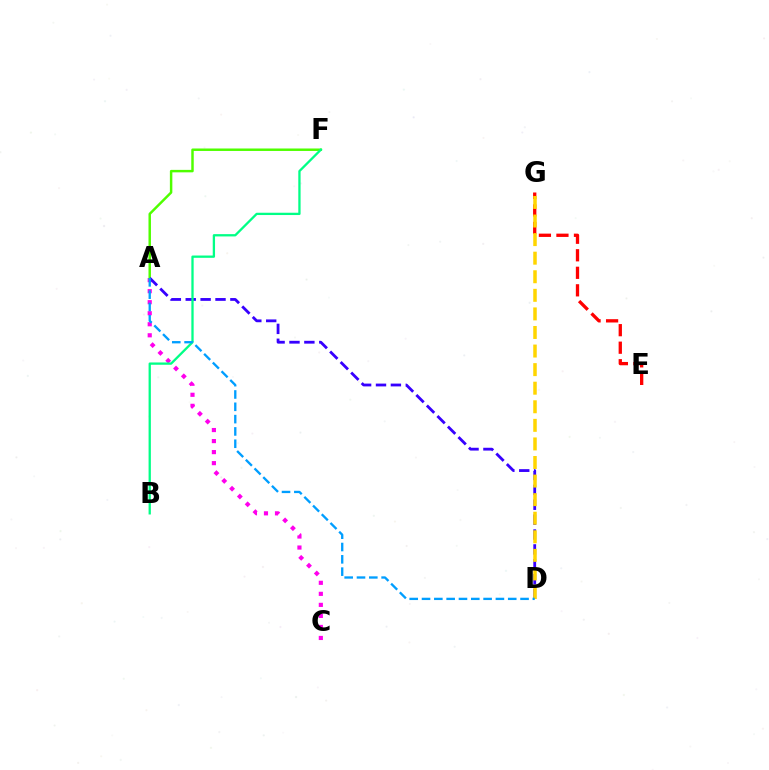{('E', 'G'): [{'color': '#ff0000', 'line_style': 'dashed', 'thickness': 2.38}], ('A', 'C'): [{'color': '#ff00ed', 'line_style': 'dotted', 'thickness': 3.0}], ('A', 'F'): [{'color': '#4fff00', 'line_style': 'solid', 'thickness': 1.78}], ('A', 'D'): [{'color': '#3700ff', 'line_style': 'dashed', 'thickness': 2.02}, {'color': '#009eff', 'line_style': 'dashed', 'thickness': 1.67}], ('B', 'F'): [{'color': '#00ff86', 'line_style': 'solid', 'thickness': 1.65}], ('D', 'G'): [{'color': '#ffd500', 'line_style': 'dashed', 'thickness': 2.52}]}